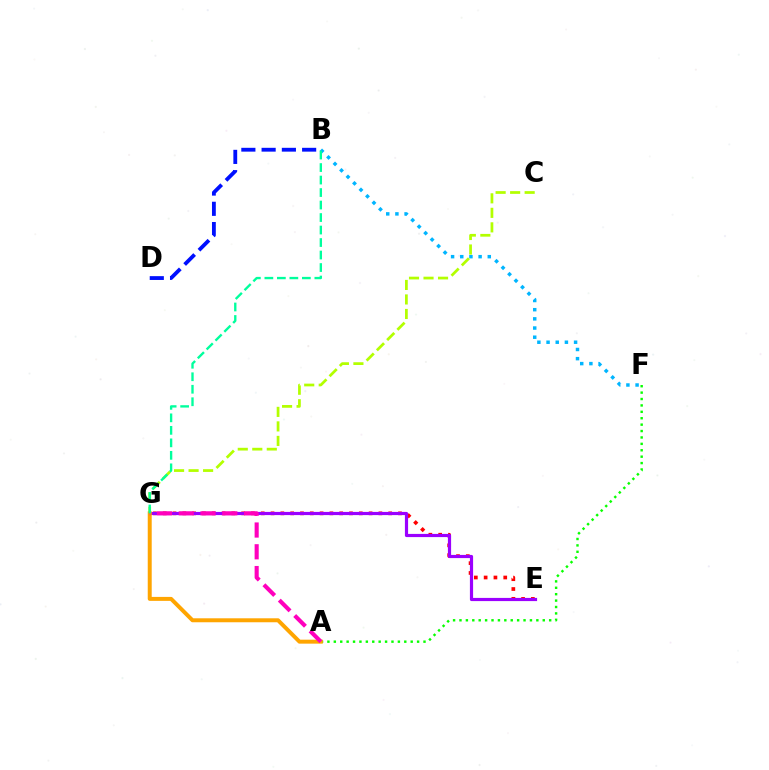{('A', 'F'): [{'color': '#08ff00', 'line_style': 'dotted', 'thickness': 1.74}], ('E', 'G'): [{'color': '#ff0000', 'line_style': 'dotted', 'thickness': 2.66}, {'color': '#9b00ff', 'line_style': 'solid', 'thickness': 2.29}], ('B', 'F'): [{'color': '#00b5ff', 'line_style': 'dotted', 'thickness': 2.49}], ('C', 'G'): [{'color': '#b3ff00', 'line_style': 'dashed', 'thickness': 1.97}], ('B', 'D'): [{'color': '#0010ff', 'line_style': 'dashed', 'thickness': 2.75}], ('A', 'G'): [{'color': '#ffa500', 'line_style': 'solid', 'thickness': 2.86}, {'color': '#ff00bd', 'line_style': 'dashed', 'thickness': 2.96}], ('B', 'G'): [{'color': '#00ff9d', 'line_style': 'dashed', 'thickness': 1.7}]}